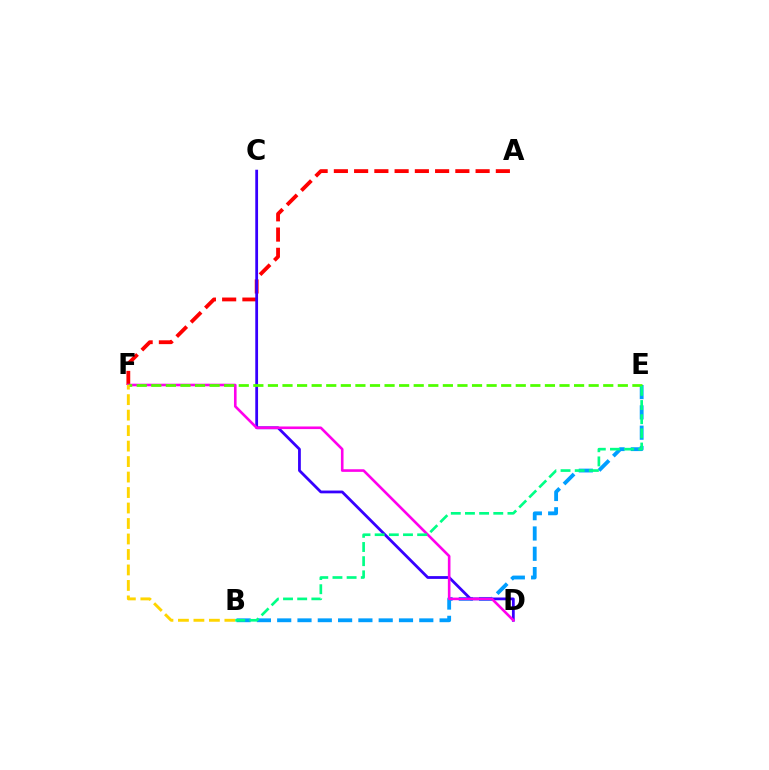{('A', 'F'): [{'color': '#ff0000', 'line_style': 'dashed', 'thickness': 2.75}], ('B', 'E'): [{'color': '#009eff', 'line_style': 'dashed', 'thickness': 2.76}, {'color': '#00ff86', 'line_style': 'dashed', 'thickness': 1.92}], ('C', 'D'): [{'color': '#3700ff', 'line_style': 'solid', 'thickness': 2.0}], ('D', 'F'): [{'color': '#ff00ed', 'line_style': 'solid', 'thickness': 1.88}], ('E', 'F'): [{'color': '#4fff00', 'line_style': 'dashed', 'thickness': 1.98}], ('B', 'F'): [{'color': '#ffd500', 'line_style': 'dashed', 'thickness': 2.1}]}